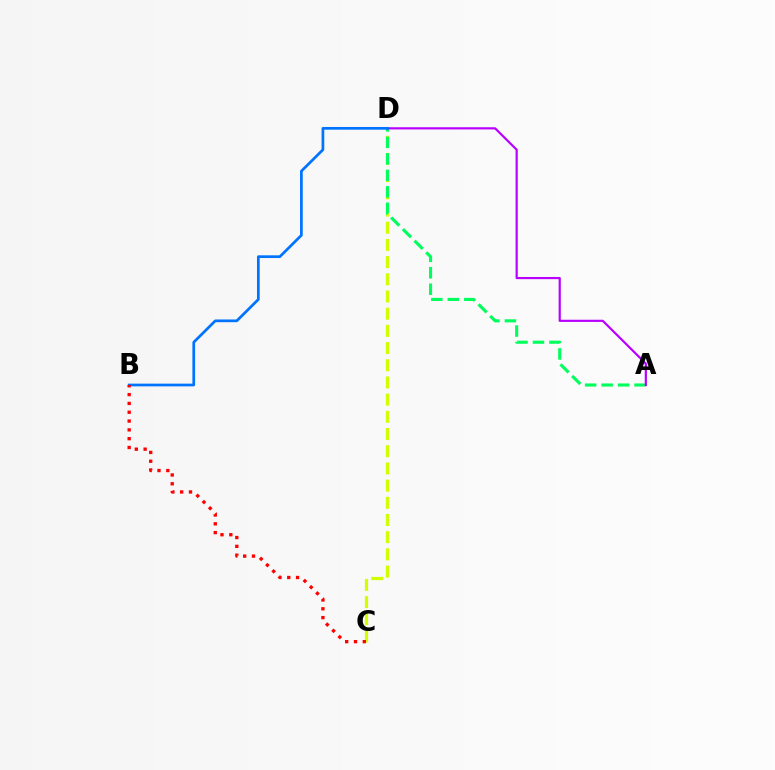{('C', 'D'): [{'color': '#d1ff00', 'line_style': 'dashed', 'thickness': 2.34}], ('A', 'D'): [{'color': '#00ff5c', 'line_style': 'dashed', 'thickness': 2.24}, {'color': '#b900ff', 'line_style': 'solid', 'thickness': 1.57}], ('B', 'D'): [{'color': '#0074ff', 'line_style': 'solid', 'thickness': 1.96}], ('B', 'C'): [{'color': '#ff0000', 'line_style': 'dotted', 'thickness': 2.39}]}